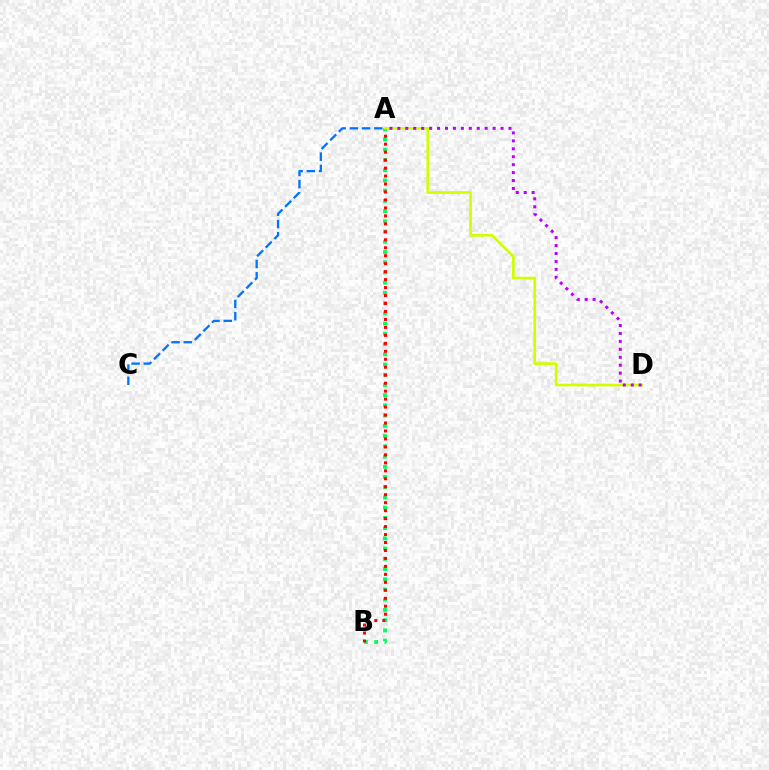{('A', 'B'): [{'color': '#00ff5c', 'line_style': 'dotted', 'thickness': 2.78}, {'color': '#ff0000', 'line_style': 'dotted', 'thickness': 2.16}], ('A', 'C'): [{'color': '#0074ff', 'line_style': 'dashed', 'thickness': 1.66}], ('A', 'D'): [{'color': '#d1ff00', 'line_style': 'solid', 'thickness': 1.93}, {'color': '#b900ff', 'line_style': 'dotted', 'thickness': 2.16}]}